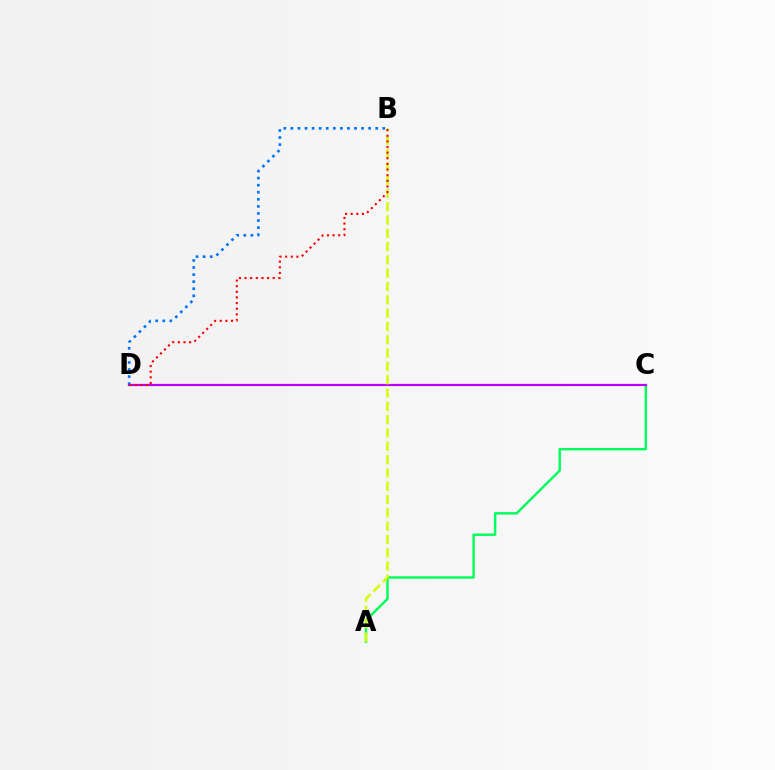{('A', 'C'): [{'color': '#00ff5c', 'line_style': 'solid', 'thickness': 1.74}], ('C', 'D'): [{'color': '#b900ff', 'line_style': 'solid', 'thickness': 1.59}], ('A', 'B'): [{'color': '#d1ff00', 'line_style': 'dashed', 'thickness': 1.81}], ('B', 'D'): [{'color': '#0074ff', 'line_style': 'dotted', 'thickness': 1.92}, {'color': '#ff0000', 'line_style': 'dotted', 'thickness': 1.53}]}